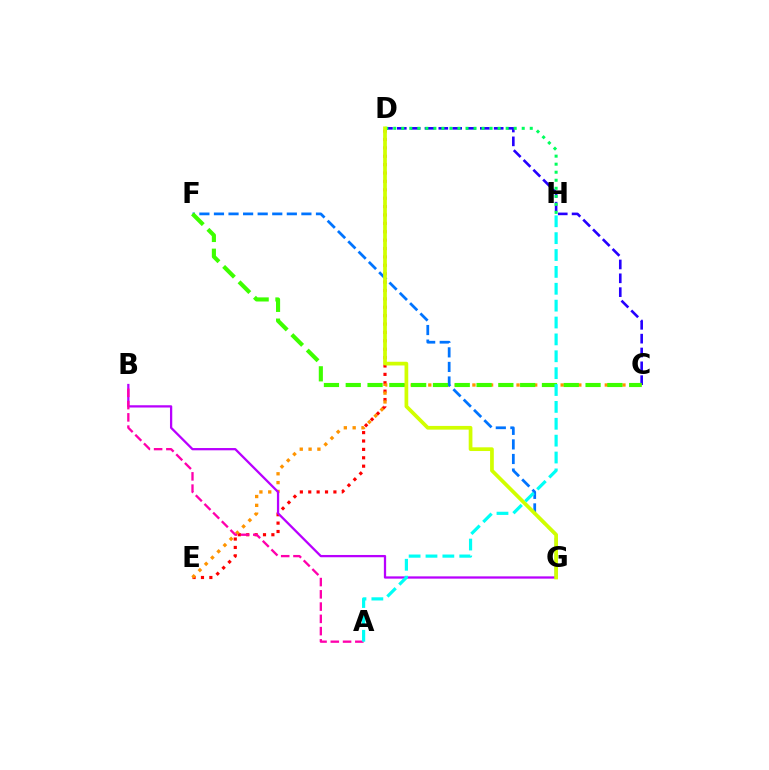{('C', 'D'): [{'color': '#2500ff', 'line_style': 'dashed', 'thickness': 1.88}], ('D', 'E'): [{'color': '#ff0000', 'line_style': 'dotted', 'thickness': 2.28}], ('C', 'E'): [{'color': '#ff9400', 'line_style': 'dotted', 'thickness': 2.4}], ('B', 'G'): [{'color': '#b900ff', 'line_style': 'solid', 'thickness': 1.64}], ('F', 'G'): [{'color': '#0074ff', 'line_style': 'dashed', 'thickness': 1.98}], ('D', 'H'): [{'color': '#00ff5c', 'line_style': 'dotted', 'thickness': 2.18}], ('D', 'G'): [{'color': '#d1ff00', 'line_style': 'solid', 'thickness': 2.68}], ('A', 'B'): [{'color': '#ff00ac', 'line_style': 'dashed', 'thickness': 1.67}], ('C', 'F'): [{'color': '#3dff00', 'line_style': 'dashed', 'thickness': 2.96}], ('A', 'H'): [{'color': '#00fff6', 'line_style': 'dashed', 'thickness': 2.29}]}